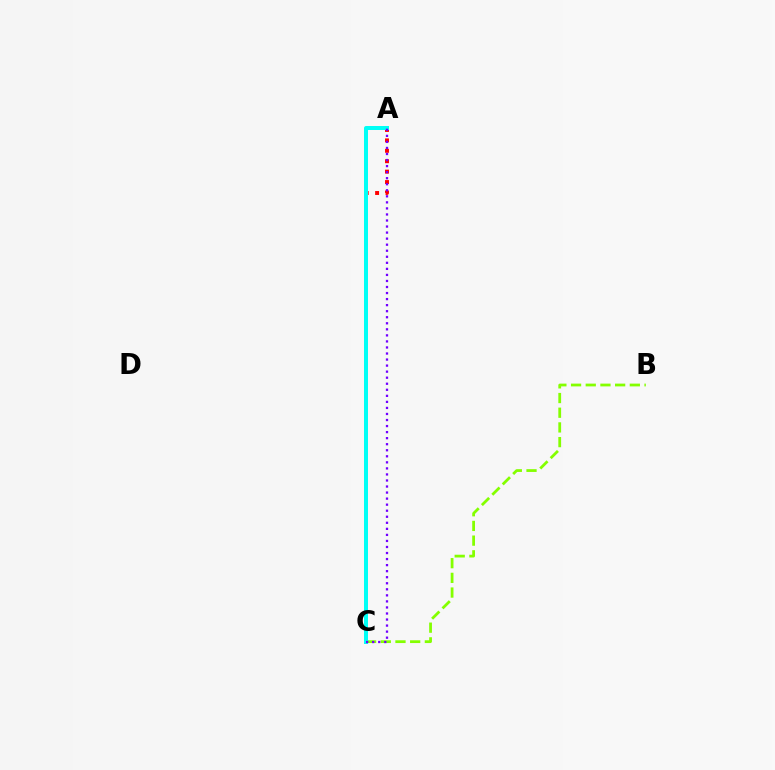{('A', 'C'): [{'color': '#ff0000', 'line_style': 'dotted', 'thickness': 2.83}, {'color': '#00fff6', 'line_style': 'solid', 'thickness': 2.87}, {'color': '#7200ff', 'line_style': 'dotted', 'thickness': 1.64}], ('B', 'C'): [{'color': '#84ff00', 'line_style': 'dashed', 'thickness': 2.0}]}